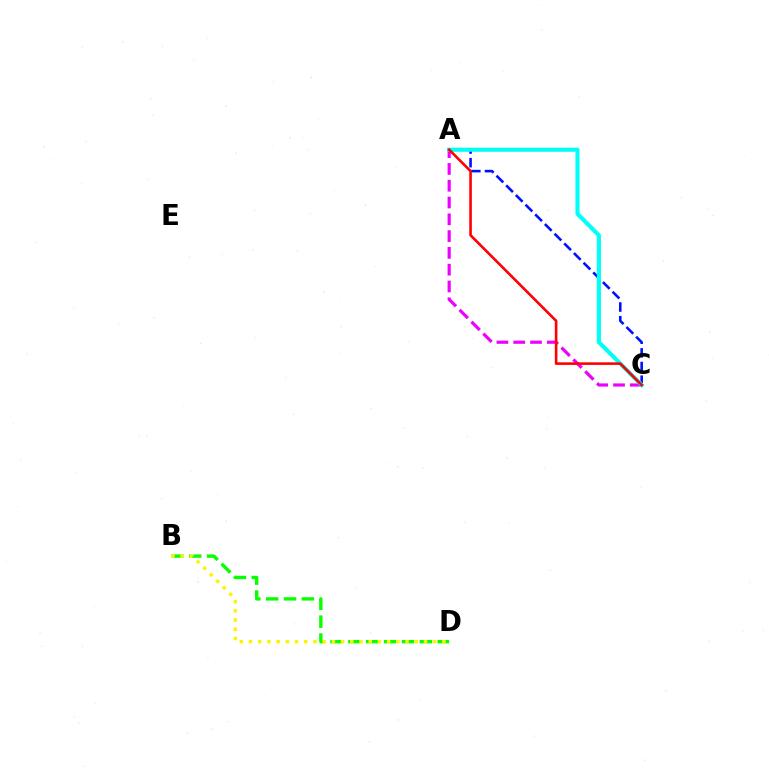{('B', 'D'): [{'color': '#08ff00', 'line_style': 'dashed', 'thickness': 2.43}, {'color': '#fcf500', 'line_style': 'dotted', 'thickness': 2.5}], ('A', 'C'): [{'color': '#ee00ff', 'line_style': 'dashed', 'thickness': 2.28}, {'color': '#0010ff', 'line_style': 'dashed', 'thickness': 1.86}, {'color': '#00fff6', 'line_style': 'solid', 'thickness': 2.96}, {'color': '#ff0000', 'line_style': 'solid', 'thickness': 1.88}]}